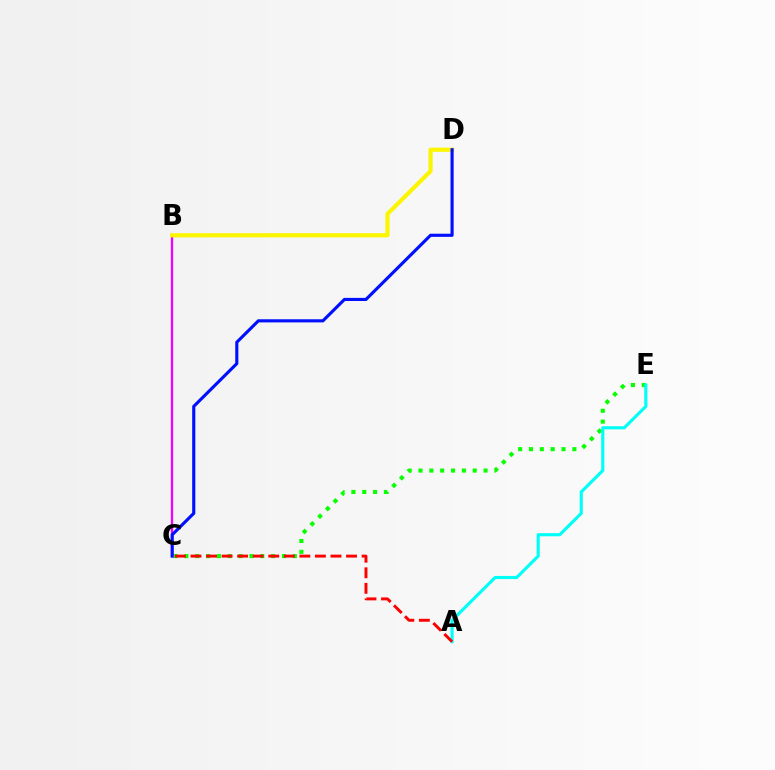{('B', 'C'): [{'color': '#ee00ff', 'line_style': 'solid', 'thickness': 1.65}], ('C', 'E'): [{'color': '#08ff00', 'line_style': 'dotted', 'thickness': 2.95}], ('B', 'D'): [{'color': '#fcf500', 'line_style': 'solid', 'thickness': 2.99}], ('C', 'D'): [{'color': '#0010ff', 'line_style': 'solid', 'thickness': 2.25}], ('A', 'E'): [{'color': '#00fff6', 'line_style': 'solid', 'thickness': 2.26}], ('A', 'C'): [{'color': '#ff0000', 'line_style': 'dashed', 'thickness': 2.11}]}